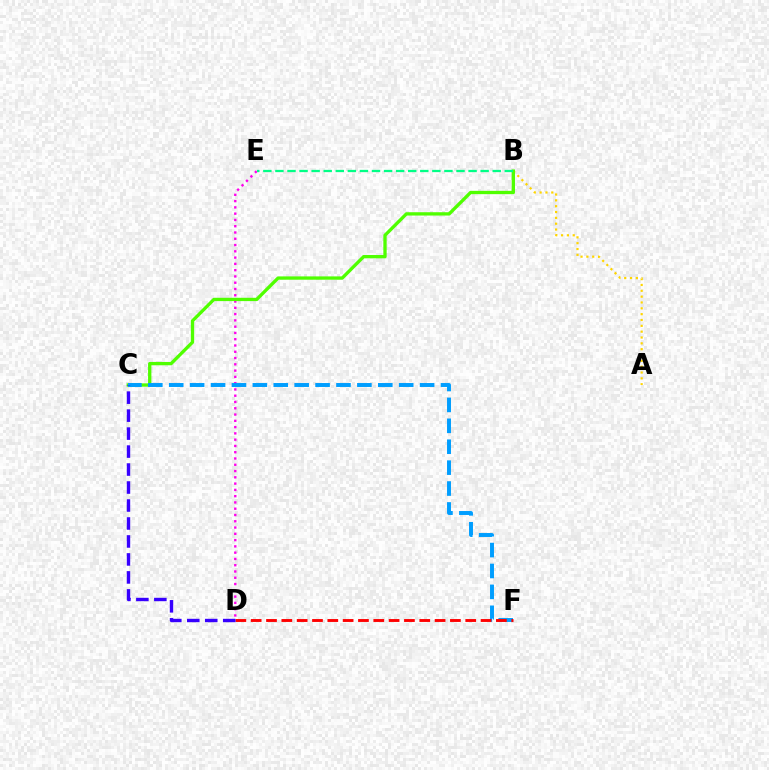{('A', 'B'): [{'color': '#ffd500', 'line_style': 'dotted', 'thickness': 1.59}], ('D', 'E'): [{'color': '#ff00ed', 'line_style': 'dotted', 'thickness': 1.71}], ('B', 'C'): [{'color': '#4fff00', 'line_style': 'solid', 'thickness': 2.39}], ('C', 'F'): [{'color': '#009eff', 'line_style': 'dashed', 'thickness': 2.84}], ('D', 'F'): [{'color': '#ff0000', 'line_style': 'dashed', 'thickness': 2.08}], ('C', 'D'): [{'color': '#3700ff', 'line_style': 'dashed', 'thickness': 2.44}], ('B', 'E'): [{'color': '#00ff86', 'line_style': 'dashed', 'thickness': 1.64}]}